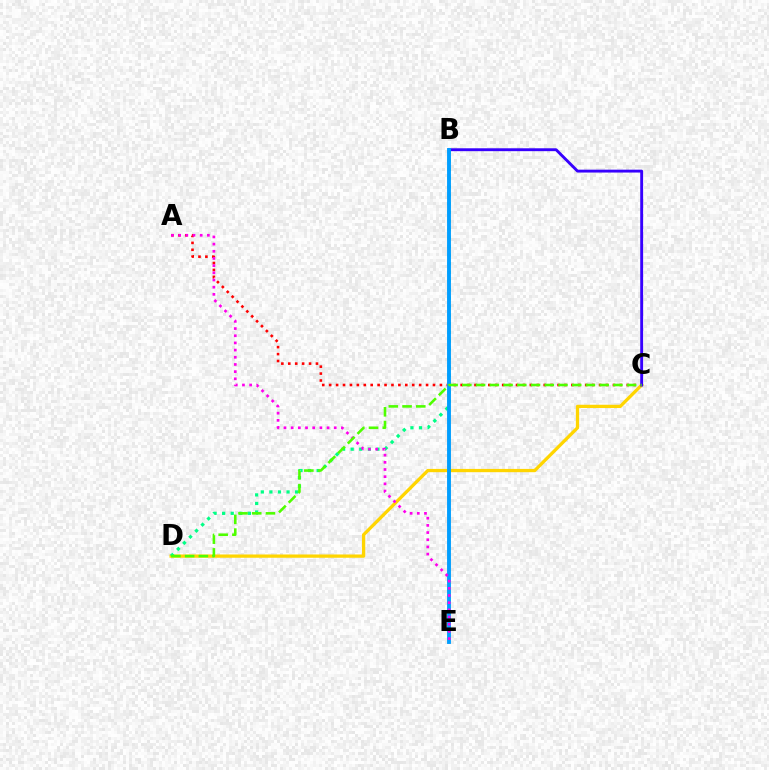{('C', 'D'): [{'color': '#ffd500', 'line_style': 'solid', 'thickness': 2.36}, {'color': '#4fff00', 'line_style': 'dashed', 'thickness': 1.87}], ('B', 'D'): [{'color': '#00ff86', 'line_style': 'dotted', 'thickness': 2.33}], ('A', 'C'): [{'color': '#ff0000', 'line_style': 'dotted', 'thickness': 1.88}], ('B', 'C'): [{'color': '#3700ff', 'line_style': 'solid', 'thickness': 2.07}], ('B', 'E'): [{'color': '#009eff', 'line_style': 'solid', 'thickness': 2.79}], ('A', 'E'): [{'color': '#ff00ed', 'line_style': 'dotted', 'thickness': 1.95}]}